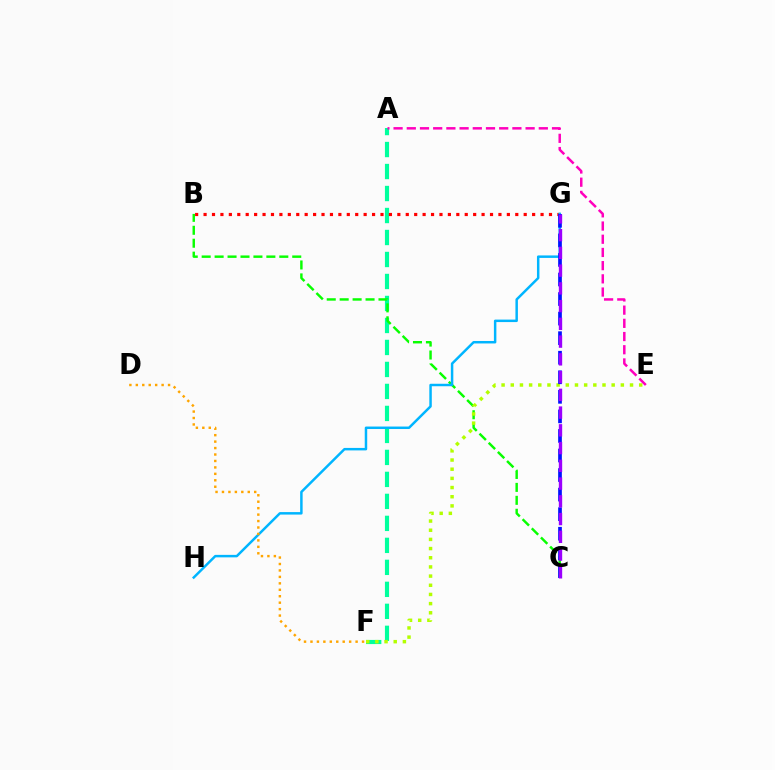{('A', 'F'): [{'color': '#00ff9d', 'line_style': 'dashed', 'thickness': 2.99}], ('B', 'C'): [{'color': '#08ff00', 'line_style': 'dashed', 'thickness': 1.76}], ('B', 'G'): [{'color': '#ff0000', 'line_style': 'dotted', 'thickness': 2.29}], ('E', 'F'): [{'color': '#b3ff00', 'line_style': 'dotted', 'thickness': 2.49}], ('A', 'E'): [{'color': '#ff00bd', 'line_style': 'dashed', 'thickness': 1.79}], ('G', 'H'): [{'color': '#00b5ff', 'line_style': 'solid', 'thickness': 1.78}], ('C', 'G'): [{'color': '#0010ff', 'line_style': 'dashed', 'thickness': 2.66}, {'color': '#9b00ff', 'line_style': 'dashed', 'thickness': 2.41}], ('D', 'F'): [{'color': '#ffa500', 'line_style': 'dotted', 'thickness': 1.75}]}